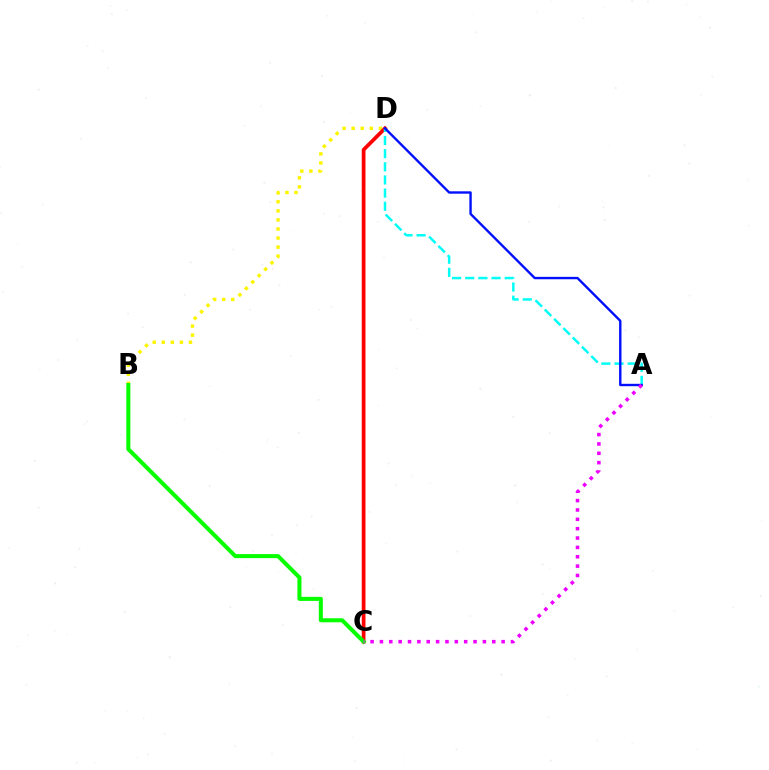{('B', 'D'): [{'color': '#fcf500', 'line_style': 'dotted', 'thickness': 2.46}], ('C', 'D'): [{'color': '#ff0000', 'line_style': 'solid', 'thickness': 2.69}], ('B', 'C'): [{'color': '#08ff00', 'line_style': 'solid', 'thickness': 2.91}], ('A', 'D'): [{'color': '#00fff6', 'line_style': 'dashed', 'thickness': 1.79}, {'color': '#0010ff', 'line_style': 'solid', 'thickness': 1.72}], ('A', 'C'): [{'color': '#ee00ff', 'line_style': 'dotted', 'thickness': 2.54}]}